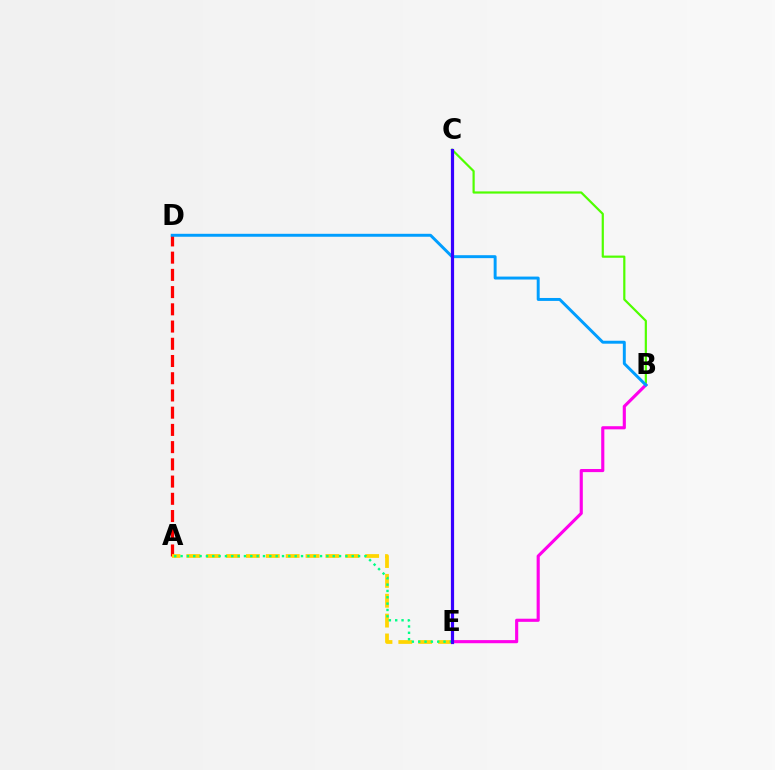{('A', 'D'): [{'color': '#ff0000', 'line_style': 'dashed', 'thickness': 2.34}], ('B', 'C'): [{'color': '#4fff00', 'line_style': 'solid', 'thickness': 1.58}], ('B', 'E'): [{'color': '#ff00ed', 'line_style': 'solid', 'thickness': 2.25}], ('A', 'E'): [{'color': '#ffd500', 'line_style': 'dashed', 'thickness': 2.7}, {'color': '#00ff86', 'line_style': 'dotted', 'thickness': 1.72}], ('B', 'D'): [{'color': '#009eff', 'line_style': 'solid', 'thickness': 2.12}], ('C', 'E'): [{'color': '#3700ff', 'line_style': 'solid', 'thickness': 2.3}]}